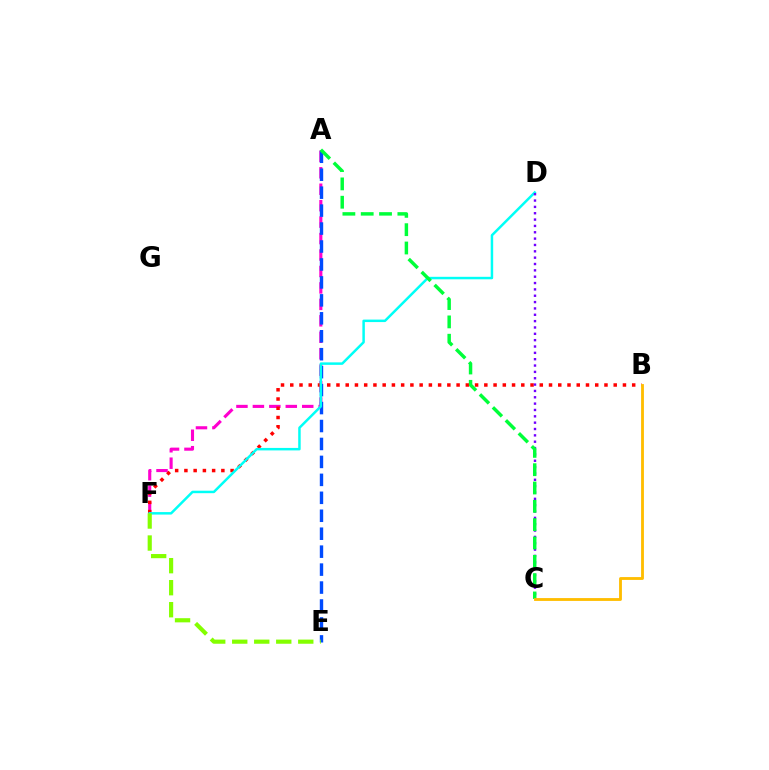{('A', 'F'): [{'color': '#ff00cf', 'line_style': 'dashed', 'thickness': 2.23}], ('A', 'E'): [{'color': '#004bff', 'line_style': 'dashed', 'thickness': 2.44}], ('B', 'F'): [{'color': '#ff0000', 'line_style': 'dotted', 'thickness': 2.51}], ('D', 'F'): [{'color': '#00fff6', 'line_style': 'solid', 'thickness': 1.79}], ('C', 'D'): [{'color': '#7200ff', 'line_style': 'dotted', 'thickness': 1.72}], ('A', 'C'): [{'color': '#00ff39', 'line_style': 'dashed', 'thickness': 2.49}], ('B', 'C'): [{'color': '#ffbd00', 'line_style': 'solid', 'thickness': 2.04}], ('E', 'F'): [{'color': '#84ff00', 'line_style': 'dashed', 'thickness': 2.99}]}